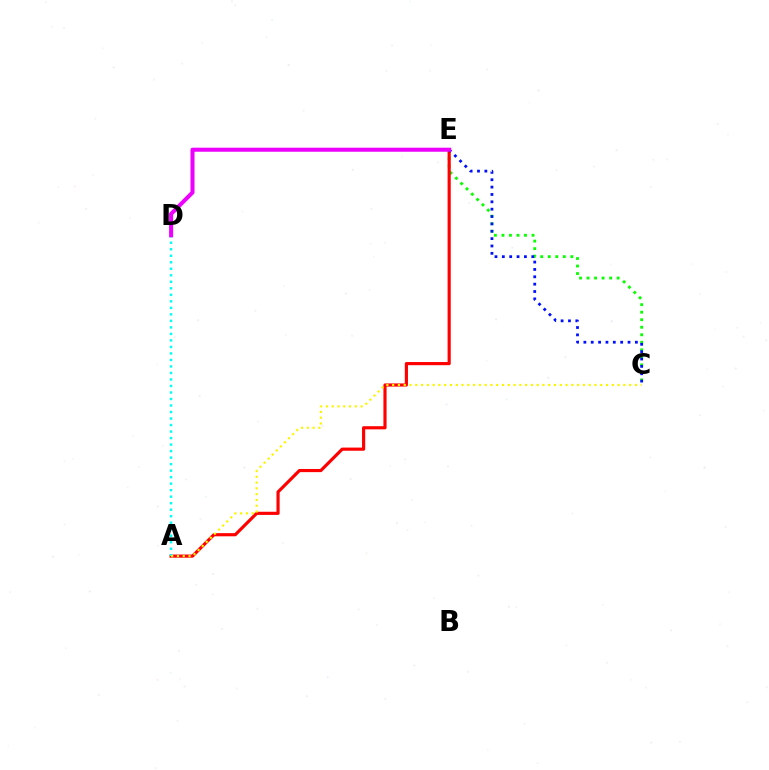{('C', 'E'): [{'color': '#08ff00', 'line_style': 'dotted', 'thickness': 2.04}, {'color': '#0010ff', 'line_style': 'dotted', 'thickness': 2.0}], ('A', 'E'): [{'color': '#ff0000', 'line_style': 'solid', 'thickness': 2.27}], ('A', 'D'): [{'color': '#00fff6', 'line_style': 'dotted', 'thickness': 1.77}], ('D', 'E'): [{'color': '#ee00ff', 'line_style': 'solid', 'thickness': 2.91}], ('A', 'C'): [{'color': '#fcf500', 'line_style': 'dotted', 'thickness': 1.57}]}